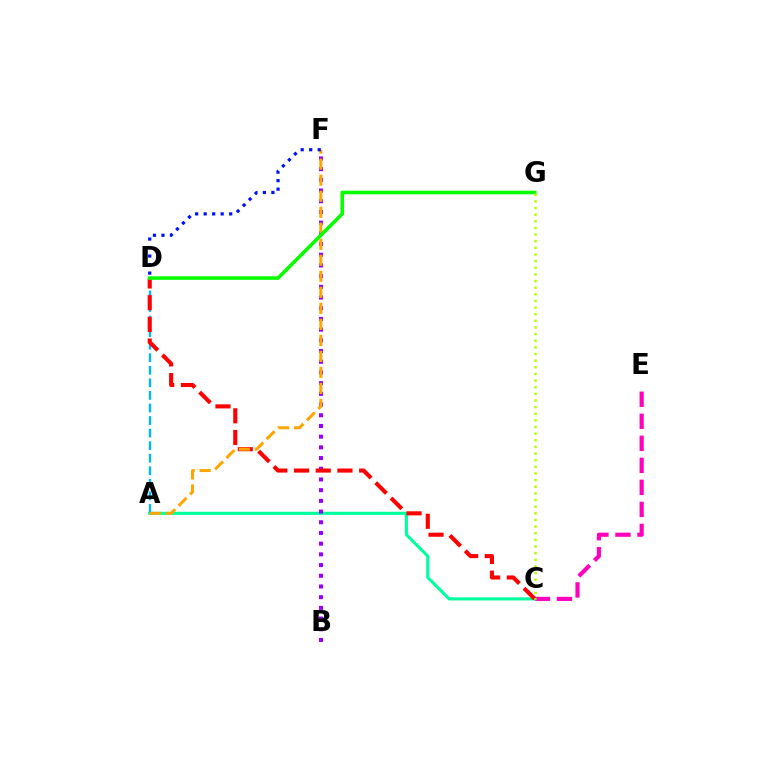{('C', 'E'): [{'color': '#ff00bd', 'line_style': 'dashed', 'thickness': 2.99}], ('A', 'C'): [{'color': '#00ff9d', 'line_style': 'solid', 'thickness': 2.23}], ('B', 'F'): [{'color': '#9b00ff', 'line_style': 'dotted', 'thickness': 2.91}], ('A', 'D'): [{'color': '#00b5ff', 'line_style': 'dashed', 'thickness': 1.71}], ('C', 'D'): [{'color': '#ff0000', 'line_style': 'dashed', 'thickness': 2.95}], ('A', 'F'): [{'color': '#ffa500', 'line_style': 'dashed', 'thickness': 2.18}], ('D', 'F'): [{'color': '#0010ff', 'line_style': 'dotted', 'thickness': 2.31}], ('D', 'G'): [{'color': '#08ff00', 'line_style': 'solid', 'thickness': 2.58}], ('C', 'G'): [{'color': '#b3ff00', 'line_style': 'dotted', 'thickness': 1.8}]}